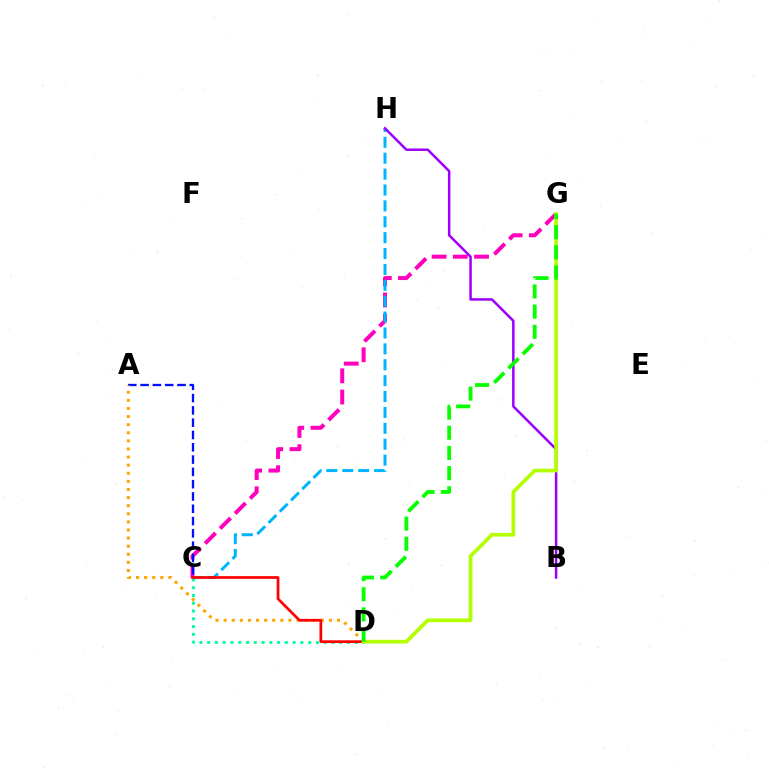{('C', 'D'): [{'color': '#00ff9d', 'line_style': 'dotted', 'thickness': 2.11}, {'color': '#ff0000', 'line_style': 'solid', 'thickness': 1.96}], ('C', 'G'): [{'color': '#ff00bd', 'line_style': 'dashed', 'thickness': 2.88}], ('A', 'C'): [{'color': '#0010ff', 'line_style': 'dashed', 'thickness': 1.67}], ('C', 'H'): [{'color': '#00b5ff', 'line_style': 'dashed', 'thickness': 2.16}], ('B', 'H'): [{'color': '#9b00ff', 'line_style': 'solid', 'thickness': 1.8}], ('A', 'D'): [{'color': '#ffa500', 'line_style': 'dotted', 'thickness': 2.2}], ('D', 'G'): [{'color': '#b3ff00', 'line_style': 'solid', 'thickness': 2.68}, {'color': '#08ff00', 'line_style': 'dashed', 'thickness': 2.74}]}